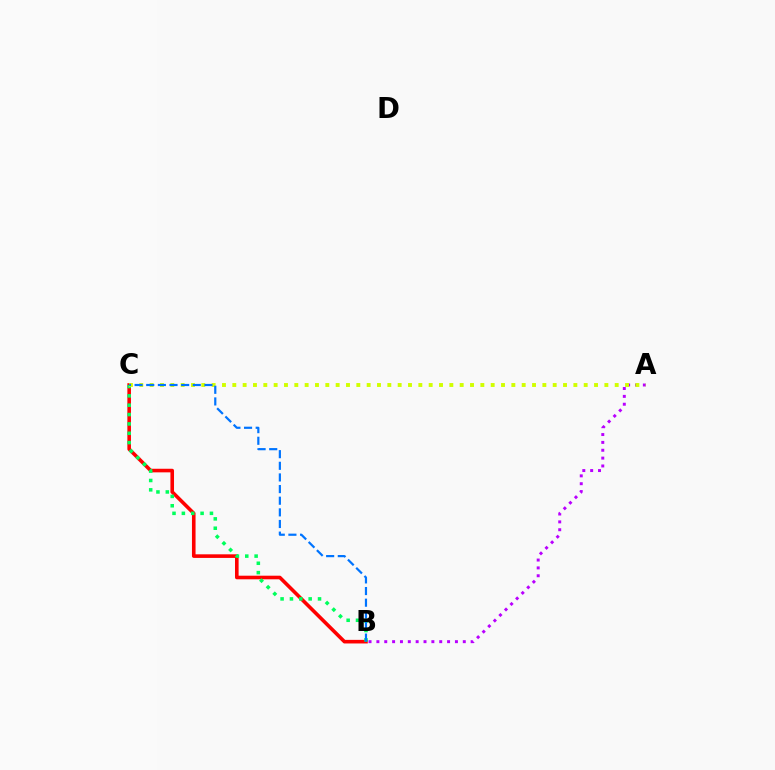{('B', 'C'): [{'color': '#ff0000', 'line_style': 'solid', 'thickness': 2.59}, {'color': '#00ff5c', 'line_style': 'dotted', 'thickness': 2.54}, {'color': '#0074ff', 'line_style': 'dashed', 'thickness': 1.58}], ('A', 'B'): [{'color': '#b900ff', 'line_style': 'dotted', 'thickness': 2.13}], ('A', 'C'): [{'color': '#d1ff00', 'line_style': 'dotted', 'thickness': 2.81}]}